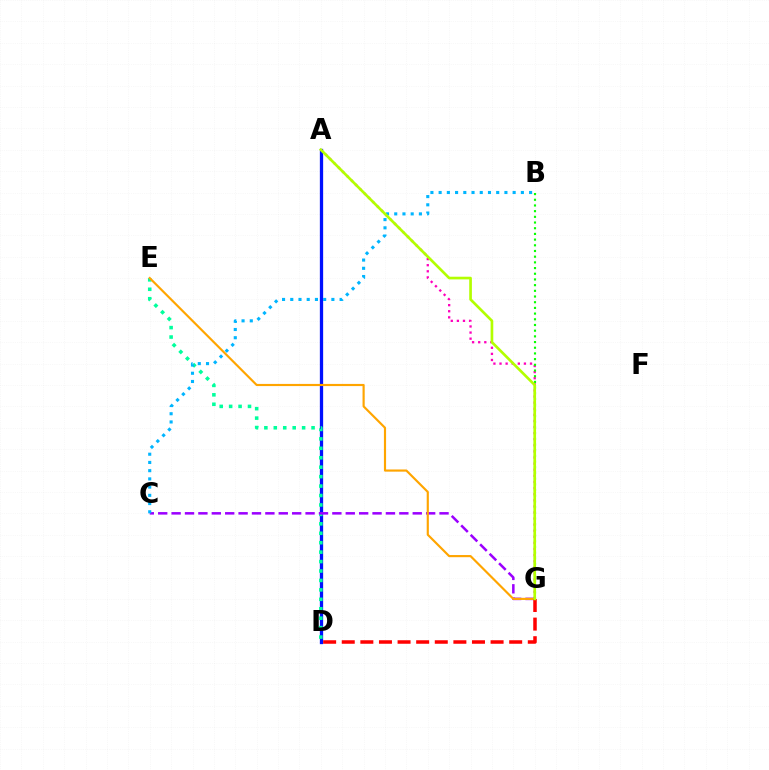{('A', 'D'): [{'color': '#0010ff', 'line_style': 'solid', 'thickness': 2.36}], ('D', 'E'): [{'color': '#00ff9d', 'line_style': 'dotted', 'thickness': 2.56}], ('A', 'G'): [{'color': '#ff00bd', 'line_style': 'dotted', 'thickness': 1.66}, {'color': '#b3ff00', 'line_style': 'solid', 'thickness': 1.92}], ('C', 'G'): [{'color': '#9b00ff', 'line_style': 'dashed', 'thickness': 1.82}], ('E', 'G'): [{'color': '#ffa500', 'line_style': 'solid', 'thickness': 1.55}], ('D', 'G'): [{'color': '#ff0000', 'line_style': 'dashed', 'thickness': 2.53}], ('B', 'G'): [{'color': '#08ff00', 'line_style': 'dotted', 'thickness': 1.55}], ('B', 'C'): [{'color': '#00b5ff', 'line_style': 'dotted', 'thickness': 2.23}]}